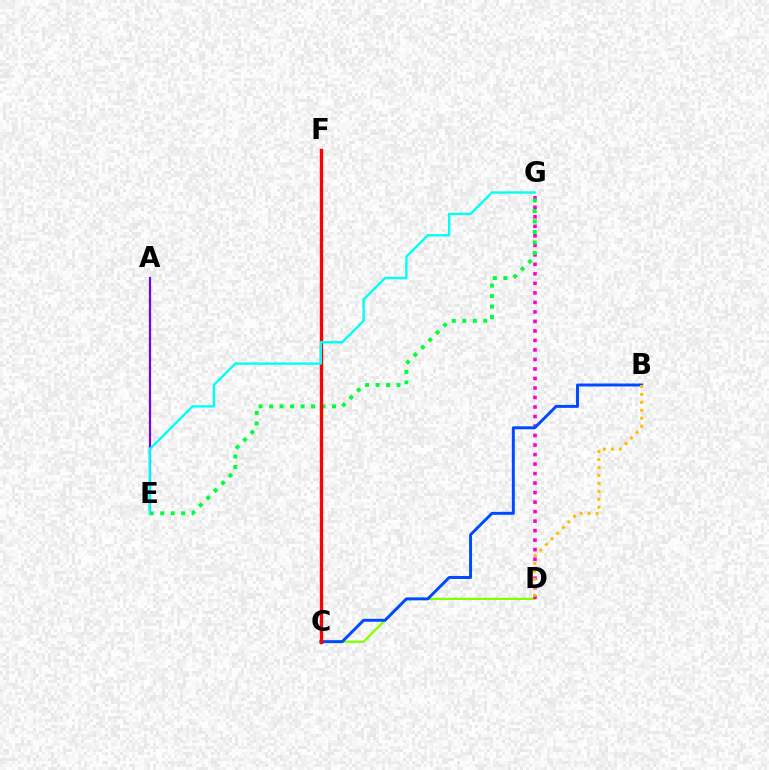{('C', 'D'): [{'color': '#84ff00', 'line_style': 'solid', 'thickness': 1.63}], ('D', 'G'): [{'color': '#ff00cf', 'line_style': 'dotted', 'thickness': 2.58}], ('B', 'C'): [{'color': '#004bff', 'line_style': 'solid', 'thickness': 2.13}], ('E', 'G'): [{'color': '#00ff39', 'line_style': 'dotted', 'thickness': 2.85}, {'color': '#00fff6', 'line_style': 'solid', 'thickness': 1.7}], ('B', 'D'): [{'color': '#ffbd00', 'line_style': 'dotted', 'thickness': 2.16}], ('C', 'F'): [{'color': '#ff0000', 'line_style': 'solid', 'thickness': 2.42}], ('A', 'E'): [{'color': '#7200ff', 'line_style': 'solid', 'thickness': 1.58}]}